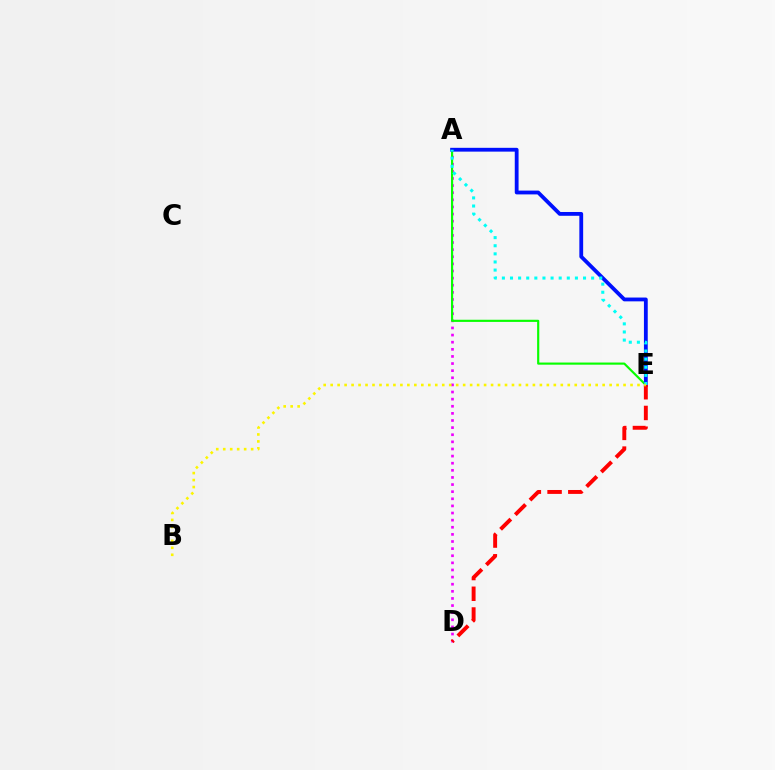{('A', 'D'): [{'color': '#ee00ff', 'line_style': 'dotted', 'thickness': 1.93}], ('A', 'E'): [{'color': '#08ff00', 'line_style': 'solid', 'thickness': 1.55}, {'color': '#0010ff', 'line_style': 'solid', 'thickness': 2.74}, {'color': '#00fff6', 'line_style': 'dotted', 'thickness': 2.2}], ('D', 'E'): [{'color': '#ff0000', 'line_style': 'dashed', 'thickness': 2.82}], ('B', 'E'): [{'color': '#fcf500', 'line_style': 'dotted', 'thickness': 1.89}]}